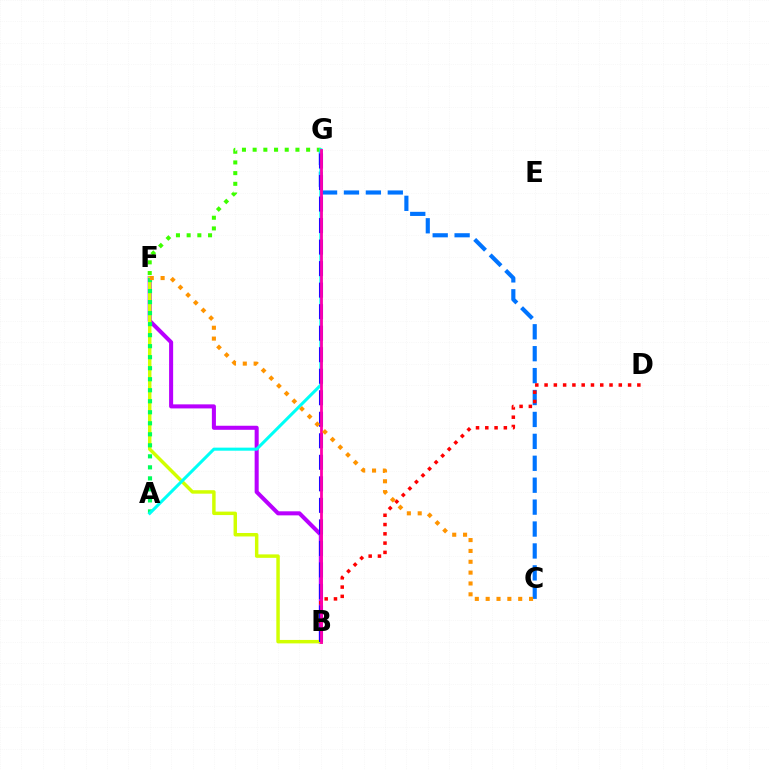{('C', 'G'): [{'color': '#0074ff', 'line_style': 'dashed', 'thickness': 2.98}], ('F', 'G'): [{'color': '#3dff00', 'line_style': 'dotted', 'thickness': 2.91}], ('B', 'F'): [{'color': '#b900ff', 'line_style': 'solid', 'thickness': 2.92}, {'color': '#d1ff00', 'line_style': 'solid', 'thickness': 2.49}], ('B', 'D'): [{'color': '#ff0000', 'line_style': 'dotted', 'thickness': 2.52}], ('A', 'F'): [{'color': '#00ff5c', 'line_style': 'dotted', 'thickness': 2.99}], ('A', 'G'): [{'color': '#00fff6', 'line_style': 'solid', 'thickness': 2.2}], ('B', 'G'): [{'color': '#2500ff', 'line_style': 'dashed', 'thickness': 2.92}, {'color': '#ff00ac', 'line_style': 'solid', 'thickness': 2.02}], ('C', 'F'): [{'color': '#ff9400', 'line_style': 'dotted', 'thickness': 2.95}]}